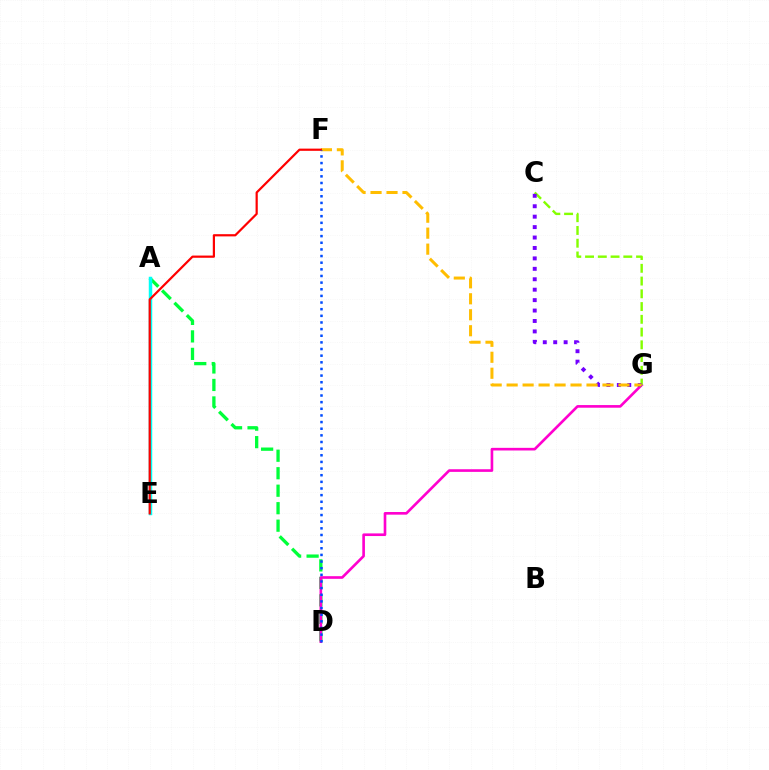{('A', 'D'): [{'color': '#00ff39', 'line_style': 'dashed', 'thickness': 2.38}], ('A', 'E'): [{'color': '#00fff6', 'line_style': 'solid', 'thickness': 2.5}], ('D', 'G'): [{'color': '#ff00cf', 'line_style': 'solid', 'thickness': 1.9}], ('C', 'G'): [{'color': '#84ff00', 'line_style': 'dashed', 'thickness': 1.73}, {'color': '#7200ff', 'line_style': 'dotted', 'thickness': 2.83}], ('F', 'G'): [{'color': '#ffbd00', 'line_style': 'dashed', 'thickness': 2.17}], ('E', 'F'): [{'color': '#ff0000', 'line_style': 'solid', 'thickness': 1.59}], ('D', 'F'): [{'color': '#004bff', 'line_style': 'dotted', 'thickness': 1.8}]}